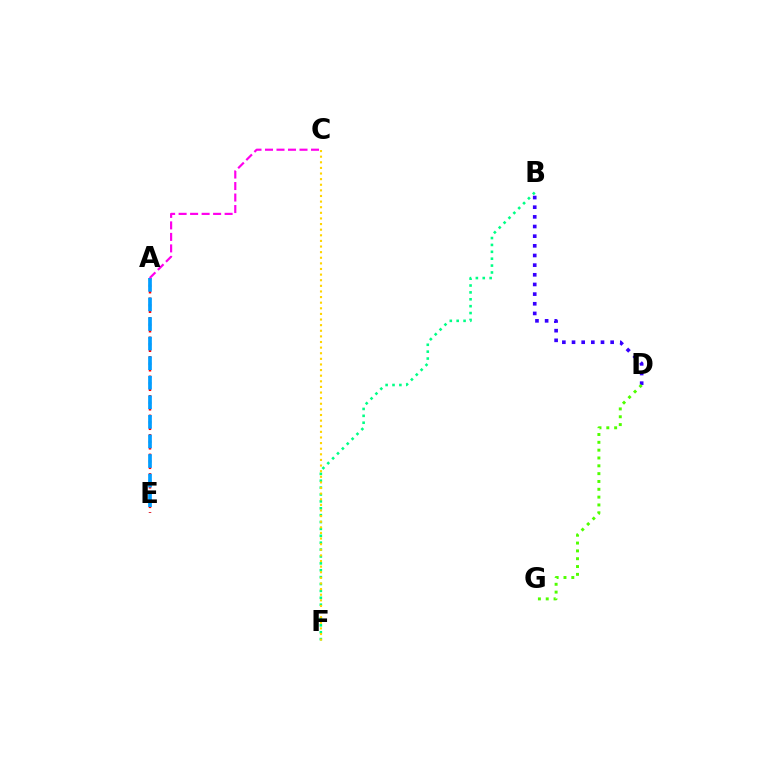{('B', 'D'): [{'color': '#3700ff', 'line_style': 'dotted', 'thickness': 2.62}], ('A', 'E'): [{'color': '#ff0000', 'line_style': 'dotted', 'thickness': 1.77}, {'color': '#009eff', 'line_style': 'dashed', 'thickness': 2.66}], ('B', 'F'): [{'color': '#00ff86', 'line_style': 'dotted', 'thickness': 1.87}], ('A', 'C'): [{'color': '#ff00ed', 'line_style': 'dashed', 'thickness': 1.56}], ('C', 'F'): [{'color': '#ffd500', 'line_style': 'dotted', 'thickness': 1.53}], ('D', 'G'): [{'color': '#4fff00', 'line_style': 'dotted', 'thickness': 2.13}]}